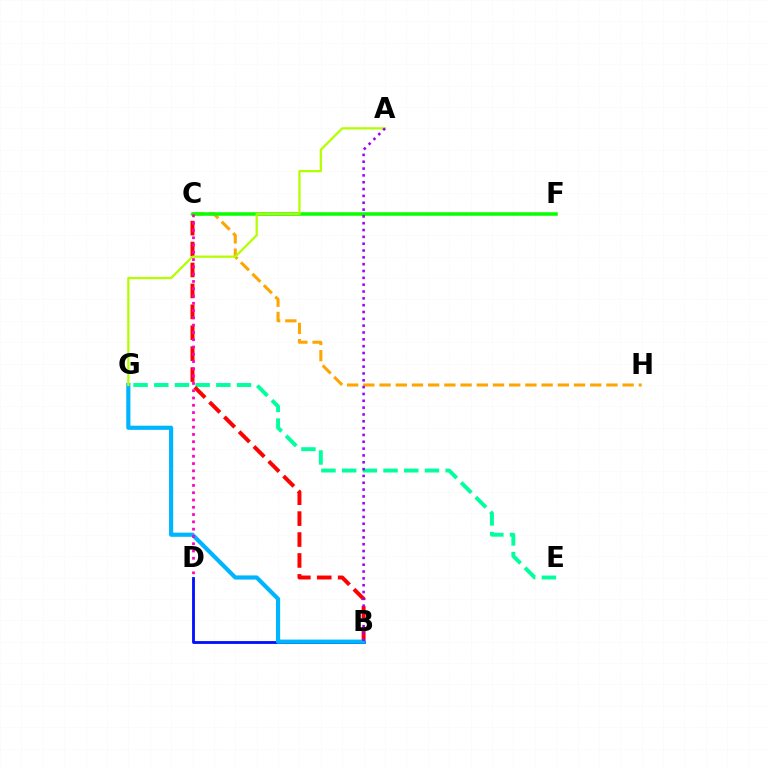{('B', 'D'): [{'color': '#0010ff', 'line_style': 'solid', 'thickness': 2.03}], ('C', 'H'): [{'color': '#ffa500', 'line_style': 'dashed', 'thickness': 2.2}], ('E', 'G'): [{'color': '#00ff9d', 'line_style': 'dashed', 'thickness': 2.81}], ('B', 'C'): [{'color': '#ff0000', 'line_style': 'dashed', 'thickness': 2.84}], ('C', 'F'): [{'color': '#08ff00', 'line_style': 'solid', 'thickness': 2.53}], ('B', 'G'): [{'color': '#00b5ff', 'line_style': 'solid', 'thickness': 3.0}], ('A', 'G'): [{'color': '#b3ff00', 'line_style': 'solid', 'thickness': 1.63}], ('A', 'B'): [{'color': '#9b00ff', 'line_style': 'dotted', 'thickness': 1.86}], ('C', 'D'): [{'color': '#ff00bd', 'line_style': 'dotted', 'thickness': 1.98}]}